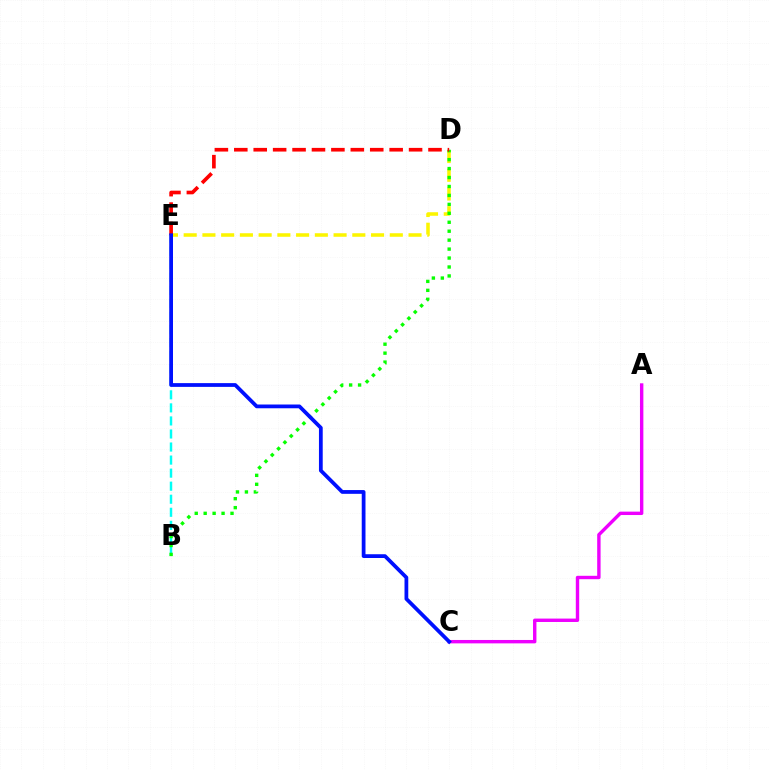{('D', 'E'): [{'color': '#fcf500', 'line_style': 'dashed', 'thickness': 2.55}, {'color': '#ff0000', 'line_style': 'dashed', 'thickness': 2.64}], ('B', 'E'): [{'color': '#00fff6', 'line_style': 'dashed', 'thickness': 1.77}], ('A', 'C'): [{'color': '#ee00ff', 'line_style': 'solid', 'thickness': 2.45}], ('B', 'D'): [{'color': '#08ff00', 'line_style': 'dotted', 'thickness': 2.43}], ('C', 'E'): [{'color': '#0010ff', 'line_style': 'solid', 'thickness': 2.71}]}